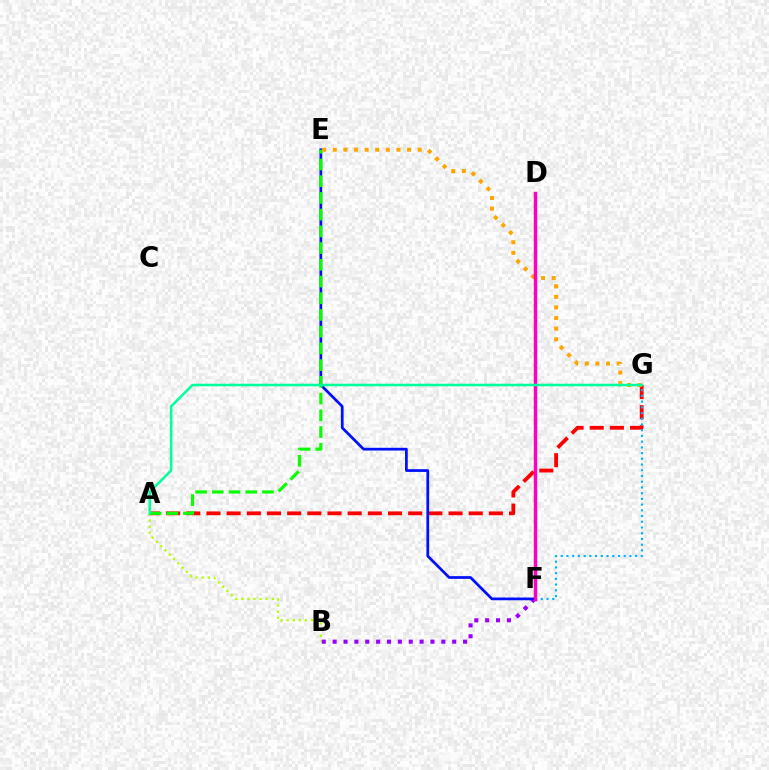{('A', 'B'): [{'color': '#b3ff00', 'line_style': 'dotted', 'thickness': 1.65}], ('A', 'G'): [{'color': '#ff0000', 'line_style': 'dashed', 'thickness': 2.74}, {'color': '#00ff9d', 'line_style': 'solid', 'thickness': 1.83}], ('B', 'F'): [{'color': '#9b00ff', 'line_style': 'dotted', 'thickness': 2.95}], ('F', 'G'): [{'color': '#00b5ff', 'line_style': 'dotted', 'thickness': 1.55}], ('E', 'F'): [{'color': '#0010ff', 'line_style': 'solid', 'thickness': 1.97}], ('A', 'E'): [{'color': '#08ff00', 'line_style': 'dashed', 'thickness': 2.27}], ('E', 'G'): [{'color': '#ffa500', 'line_style': 'dotted', 'thickness': 2.88}], ('D', 'F'): [{'color': '#ff00bd', 'line_style': 'solid', 'thickness': 2.49}]}